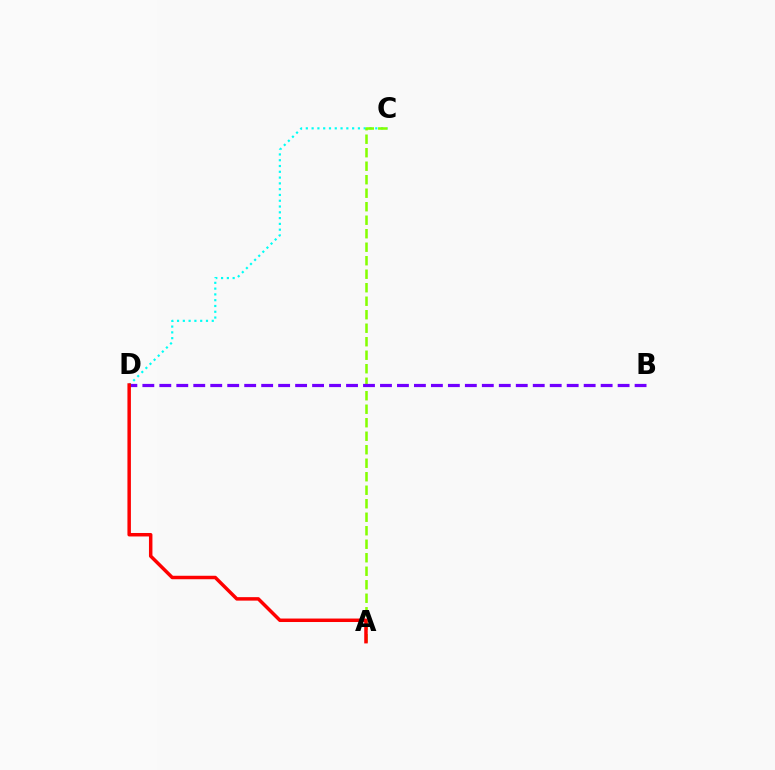{('C', 'D'): [{'color': '#00fff6', 'line_style': 'dotted', 'thickness': 1.57}], ('A', 'C'): [{'color': '#84ff00', 'line_style': 'dashed', 'thickness': 1.83}], ('B', 'D'): [{'color': '#7200ff', 'line_style': 'dashed', 'thickness': 2.31}], ('A', 'D'): [{'color': '#ff0000', 'line_style': 'solid', 'thickness': 2.5}]}